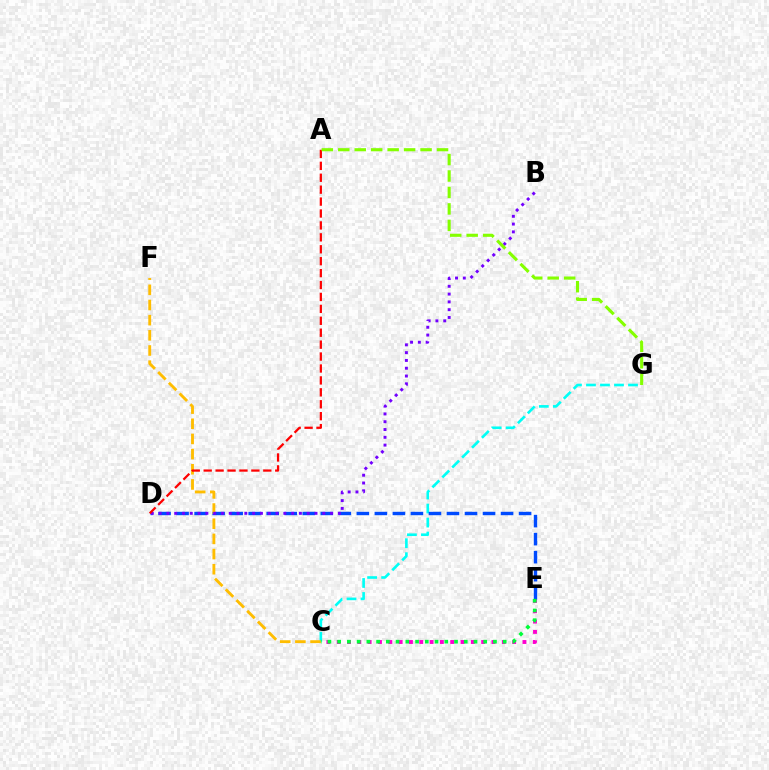{('C', 'G'): [{'color': '#00fff6', 'line_style': 'dashed', 'thickness': 1.9}], ('C', 'E'): [{'color': '#ff00cf', 'line_style': 'dotted', 'thickness': 2.8}, {'color': '#00ff39', 'line_style': 'dotted', 'thickness': 2.65}], ('D', 'E'): [{'color': '#004bff', 'line_style': 'dashed', 'thickness': 2.45}], ('C', 'F'): [{'color': '#ffbd00', 'line_style': 'dashed', 'thickness': 2.06}], ('B', 'D'): [{'color': '#7200ff', 'line_style': 'dotted', 'thickness': 2.12}], ('A', 'D'): [{'color': '#ff0000', 'line_style': 'dashed', 'thickness': 1.62}], ('A', 'G'): [{'color': '#84ff00', 'line_style': 'dashed', 'thickness': 2.24}]}